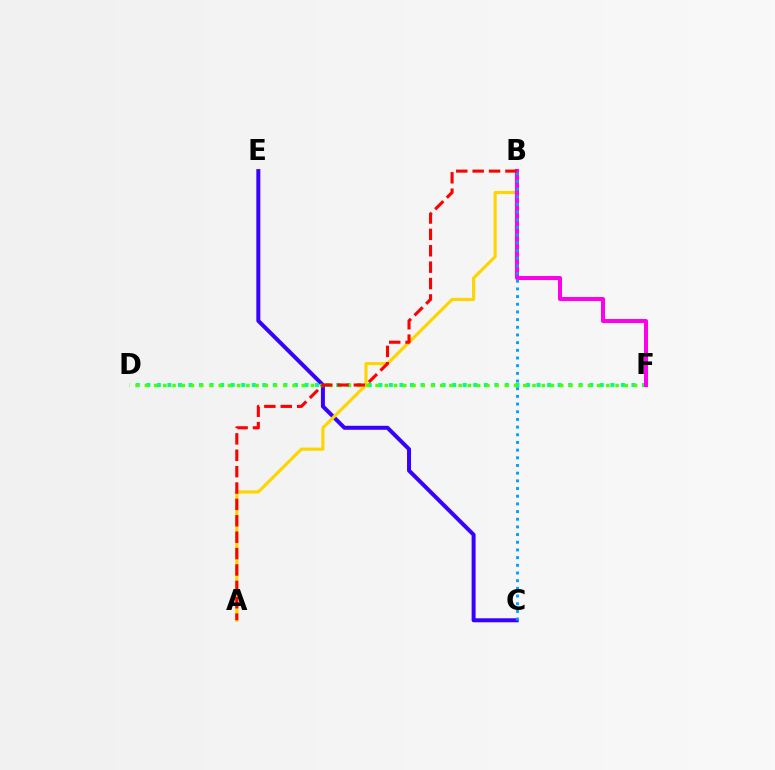{('C', 'E'): [{'color': '#3700ff', 'line_style': 'solid', 'thickness': 2.87}], ('D', 'F'): [{'color': '#00ff86', 'line_style': 'dotted', 'thickness': 2.87}, {'color': '#4fff00', 'line_style': 'dotted', 'thickness': 2.51}], ('A', 'B'): [{'color': '#ffd500', 'line_style': 'solid', 'thickness': 2.27}, {'color': '#ff0000', 'line_style': 'dashed', 'thickness': 2.23}], ('B', 'F'): [{'color': '#ff00ed', 'line_style': 'solid', 'thickness': 2.89}], ('B', 'C'): [{'color': '#009eff', 'line_style': 'dotted', 'thickness': 2.09}]}